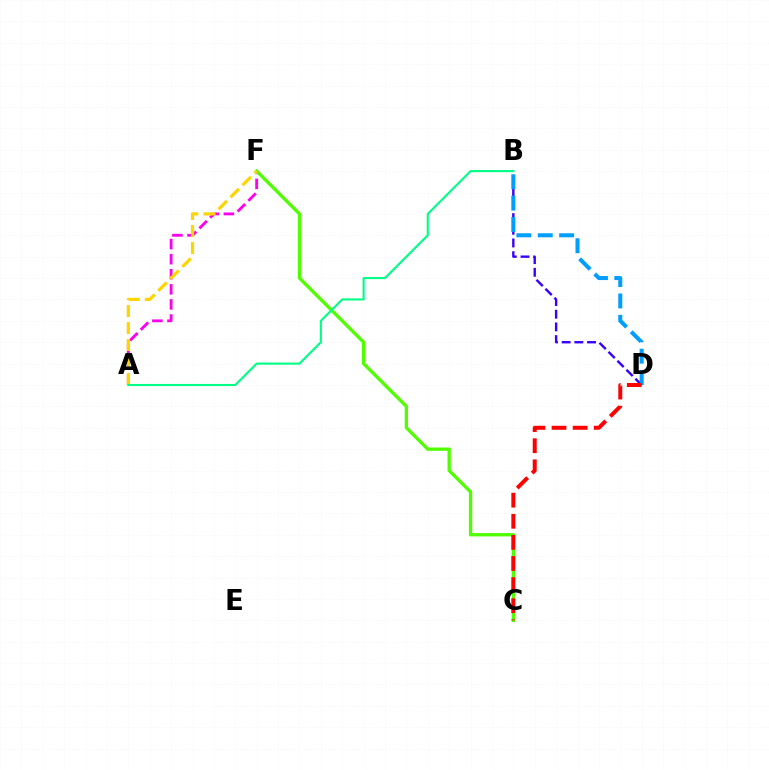{('A', 'F'): [{'color': '#ff00ed', 'line_style': 'dashed', 'thickness': 2.05}, {'color': '#ffd500', 'line_style': 'dashed', 'thickness': 2.31}], ('C', 'F'): [{'color': '#4fff00', 'line_style': 'solid', 'thickness': 2.38}], ('B', 'D'): [{'color': '#3700ff', 'line_style': 'dashed', 'thickness': 1.72}, {'color': '#009eff', 'line_style': 'dashed', 'thickness': 2.9}], ('A', 'B'): [{'color': '#00ff86', 'line_style': 'solid', 'thickness': 1.53}], ('C', 'D'): [{'color': '#ff0000', 'line_style': 'dashed', 'thickness': 2.87}]}